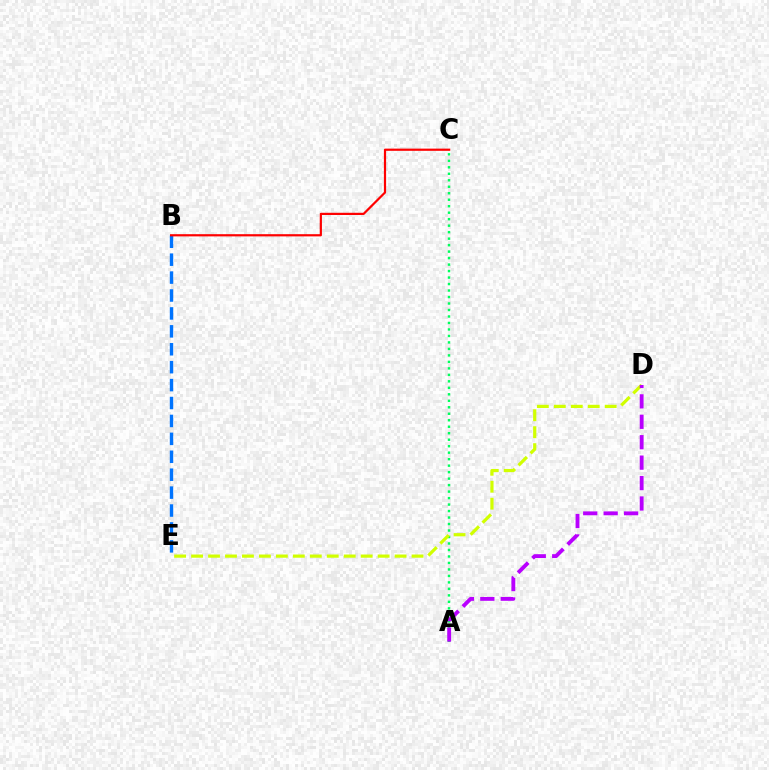{('B', 'E'): [{'color': '#0074ff', 'line_style': 'dashed', 'thickness': 2.43}], ('A', 'C'): [{'color': '#00ff5c', 'line_style': 'dotted', 'thickness': 1.76}], ('D', 'E'): [{'color': '#d1ff00', 'line_style': 'dashed', 'thickness': 2.3}], ('B', 'C'): [{'color': '#ff0000', 'line_style': 'solid', 'thickness': 1.59}], ('A', 'D'): [{'color': '#b900ff', 'line_style': 'dashed', 'thickness': 2.77}]}